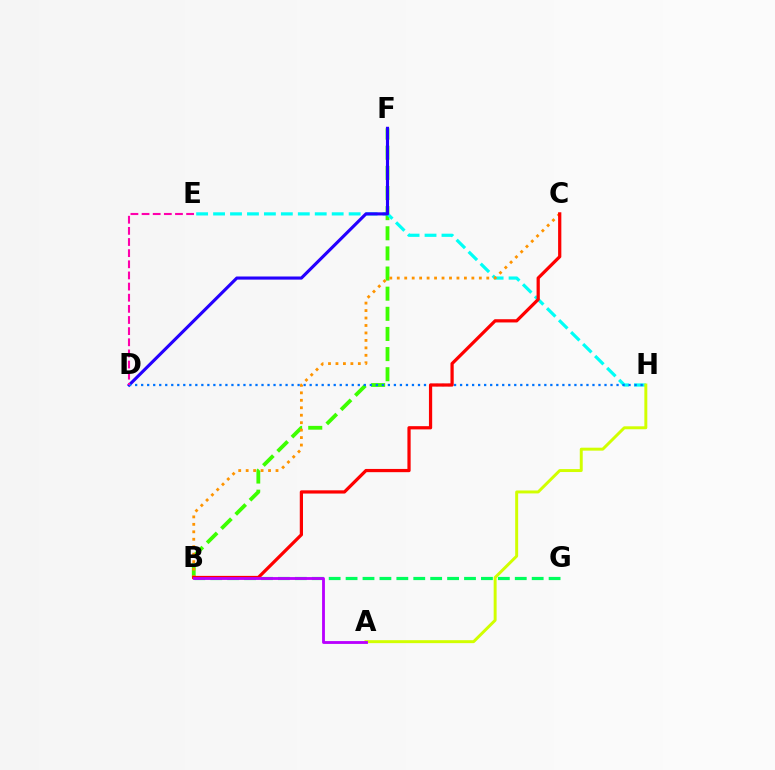{('B', 'G'): [{'color': '#00ff5c', 'line_style': 'dashed', 'thickness': 2.3}], ('B', 'F'): [{'color': '#3dff00', 'line_style': 'dashed', 'thickness': 2.74}], ('E', 'H'): [{'color': '#00fff6', 'line_style': 'dashed', 'thickness': 2.3}], ('B', 'C'): [{'color': '#ff9400', 'line_style': 'dotted', 'thickness': 2.03}, {'color': '#ff0000', 'line_style': 'solid', 'thickness': 2.33}], ('A', 'H'): [{'color': '#d1ff00', 'line_style': 'solid', 'thickness': 2.12}], ('D', 'F'): [{'color': '#2500ff', 'line_style': 'solid', 'thickness': 2.25}], ('D', 'H'): [{'color': '#0074ff', 'line_style': 'dotted', 'thickness': 1.63}], ('A', 'B'): [{'color': '#b900ff', 'line_style': 'solid', 'thickness': 2.04}], ('D', 'E'): [{'color': '#ff00ac', 'line_style': 'dashed', 'thickness': 1.51}]}